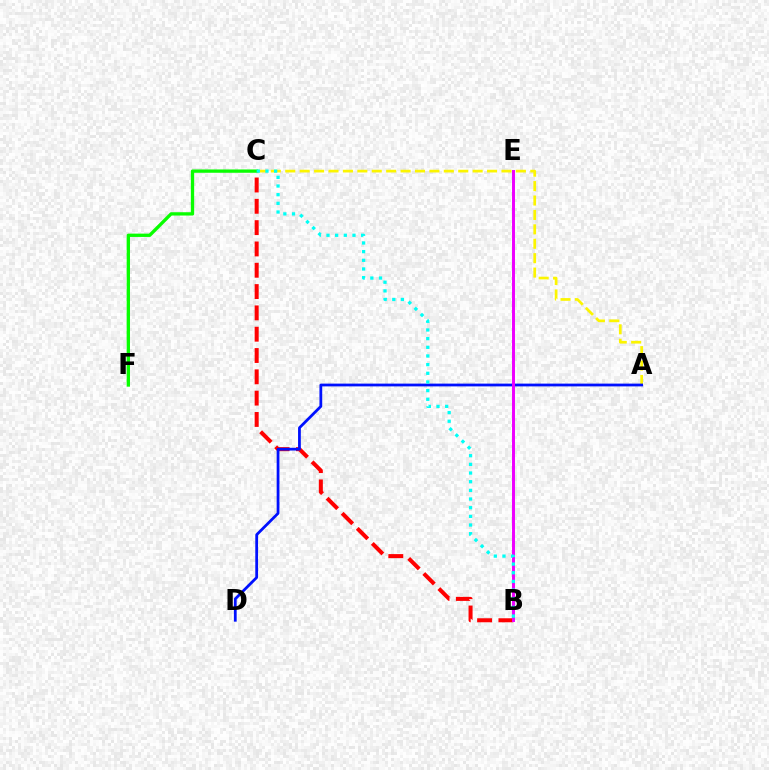{('A', 'C'): [{'color': '#fcf500', 'line_style': 'dashed', 'thickness': 1.96}], ('C', 'F'): [{'color': '#08ff00', 'line_style': 'solid', 'thickness': 2.38}], ('B', 'C'): [{'color': '#ff0000', 'line_style': 'dashed', 'thickness': 2.9}, {'color': '#00fff6', 'line_style': 'dotted', 'thickness': 2.35}], ('A', 'D'): [{'color': '#0010ff', 'line_style': 'solid', 'thickness': 2.0}], ('B', 'E'): [{'color': '#ee00ff', 'line_style': 'solid', 'thickness': 2.13}]}